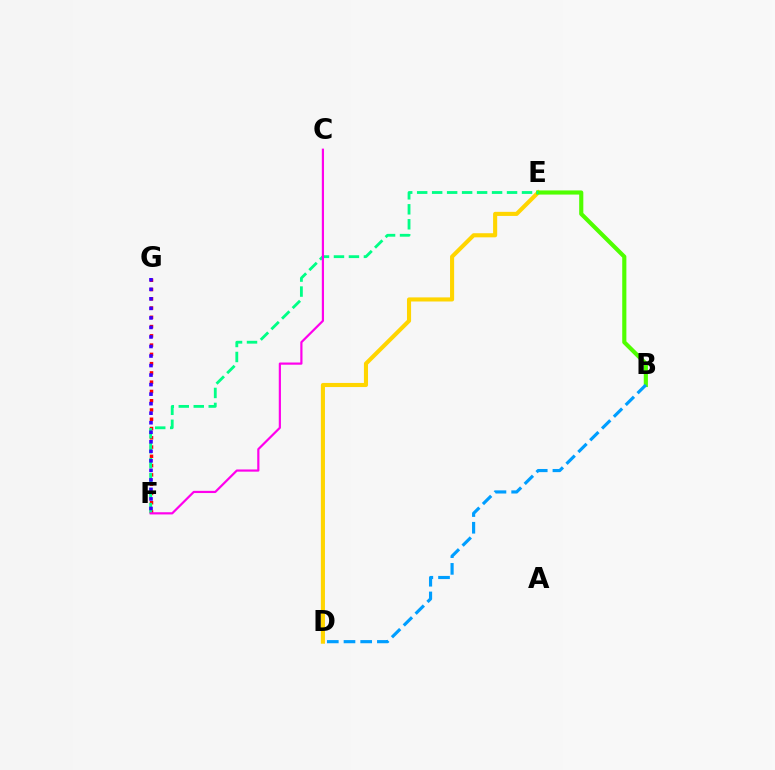{('F', 'G'): [{'color': '#ff0000', 'line_style': 'dotted', 'thickness': 2.52}, {'color': '#3700ff', 'line_style': 'dotted', 'thickness': 2.59}], ('D', 'E'): [{'color': '#ffd500', 'line_style': 'solid', 'thickness': 2.95}], ('B', 'E'): [{'color': '#4fff00', 'line_style': 'solid', 'thickness': 2.98}], ('E', 'F'): [{'color': '#00ff86', 'line_style': 'dashed', 'thickness': 2.03}], ('C', 'F'): [{'color': '#ff00ed', 'line_style': 'solid', 'thickness': 1.58}], ('B', 'D'): [{'color': '#009eff', 'line_style': 'dashed', 'thickness': 2.27}]}